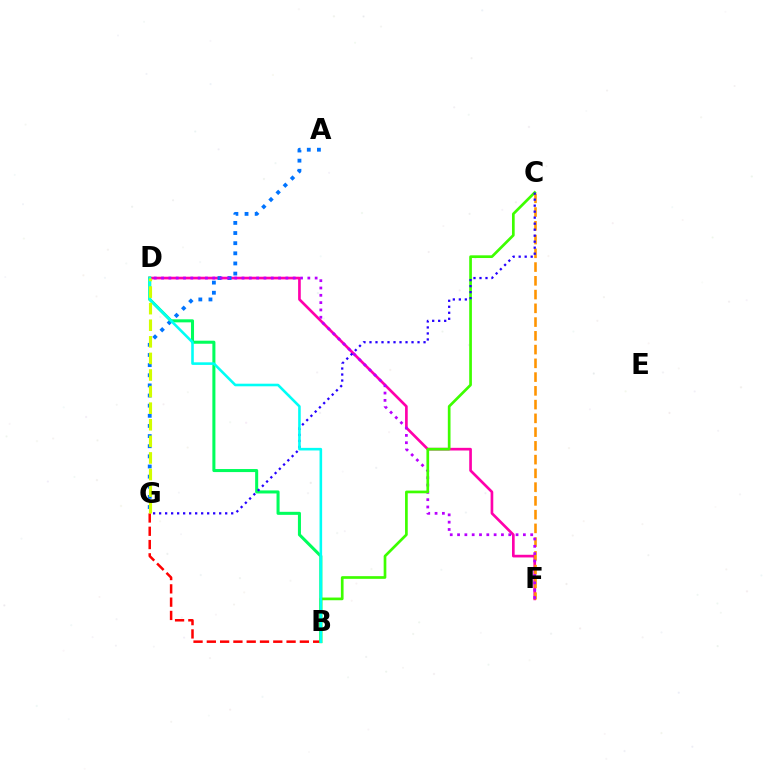{('D', 'F'): [{'color': '#ff00ac', 'line_style': 'solid', 'thickness': 1.92}, {'color': '#b900ff', 'line_style': 'dotted', 'thickness': 1.99}], ('A', 'G'): [{'color': '#0074ff', 'line_style': 'dotted', 'thickness': 2.75}], ('B', 'G'): [{'color': '#ff0000', 'line_style': 'dashed', 'thickness': 1.81}], ('C', 'F'): [{'color': '#ff9400', 'line_style': 'dashed', 'thickness': 1.87}], ('B', 'D'): [{'color': '#00ff5c', 'line_style': 'solid', 'thickness': 2.19}, {'color': '#00fff6', 'line_style': 'solid', 'thickness': 1.87}], ('B', 'C'): [{'color': '#3dff00', 'line_style': 'solid', 'thickness': 1.94}], ('C', 'G'): [{'color': '#2500ff', 'line_style': 'dotted', 'thickness': 1.63}], ('D', 'G'): [{'color': '#d1ff00', 'line_style': 'dashed', 'thickness': 2.25}]}